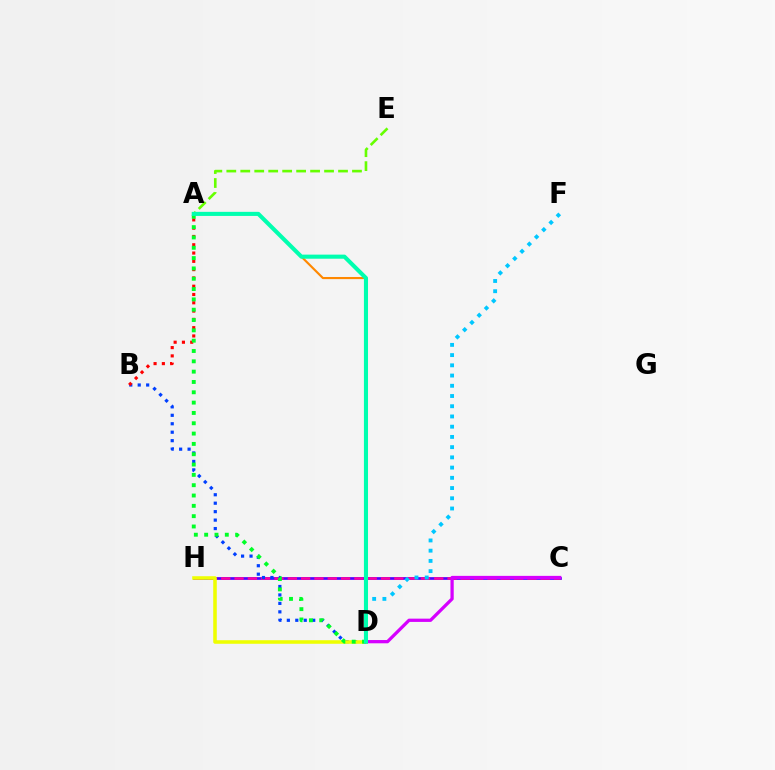{('C', 'H'): [{'color': '#4f00ff', 'line_style': 'solid', 'thickness': 1.96}, {'color': '#ff00a0', 'line_style': 'dashed', 'thickness': 1.81}], ('B', 'D'): [{'color': '#003fff', 'line_style': 'dotted', 'thickness': 2.3}], ('A', 'D'): [{'color': '#ff8800', 'line_style': 'solid', 'thickness': 1.54}, {'color': '#00ff27', 'line_style': 'dotted', 'thickness': 2.8}, {'color': '#00ffaf', 'line_style': 'solid', 'thickness': 2.94}], ('A', 'E'): [{'color': '#66ff00', 'line_style': 'dashed', 'thickness': 1.9}], ('D', 'H'): [{'color': '#eeff00', 'line_style': 'solid', 'thickness': 2.56}], ('A', 'B'): [{'color': '#ff0000', 'line_style': 'dotted', 'thickness': 2.25}], ('D', 'F'): [{'color': '#00c7ff', 'line_style': 'dotted', 'thickness': 2.78}], ('C', 'D'): [{'color': '#d600ff', 'line_style': 'solid', 'thickness': 2.35}]}